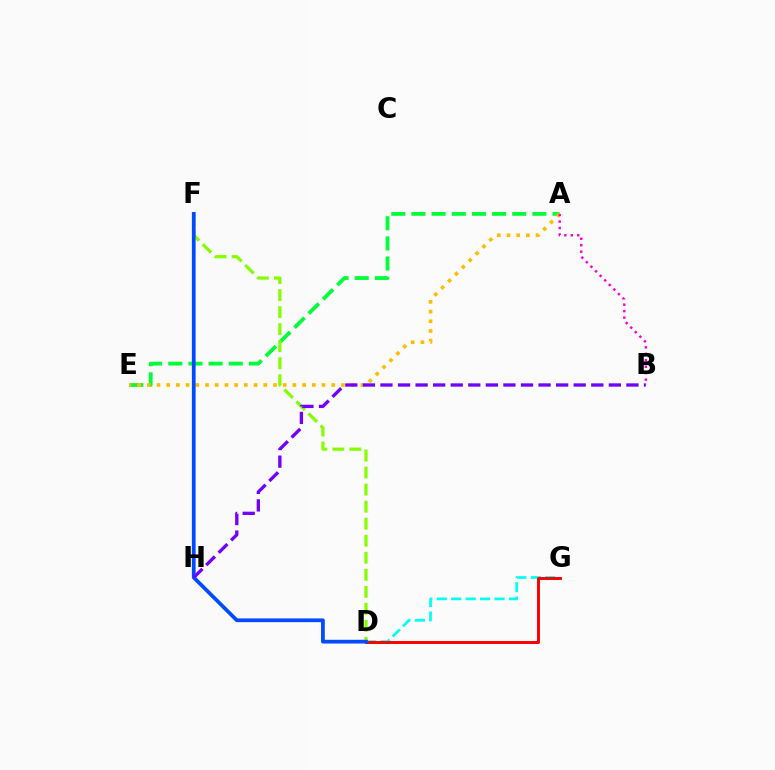{('A', 'E'): [{'color': '#00ff39', 'line_style': 'dashed', 'thickness': 2.74}, {'color': '#ffbd00', 'line_style': 'dotted', 'thickness': 2.64}], ('D', 'G'): [{'color': '#00fff6', 'line_style': 'dashed', 'thickness': 1.96}, {'color': '#ff0000', 'line_style': 'solid', 'thickness': 2.12}], ('A', 'B'): [{'color': '#ff00cf', 'line_style': 'dotted', 'thickness': 1.75}], ('D', 'F'): [{'color': '#84ff00', 'line_style': 'dashed', 'thickness': 2.31}, {'color': '#004bff', 'line_style': 'solid', 'thickness': 2.69}], ('B', 'H'): [{'color': '#7200ff', 'line_style': 'dashed', 'thickness': 2.39}]}